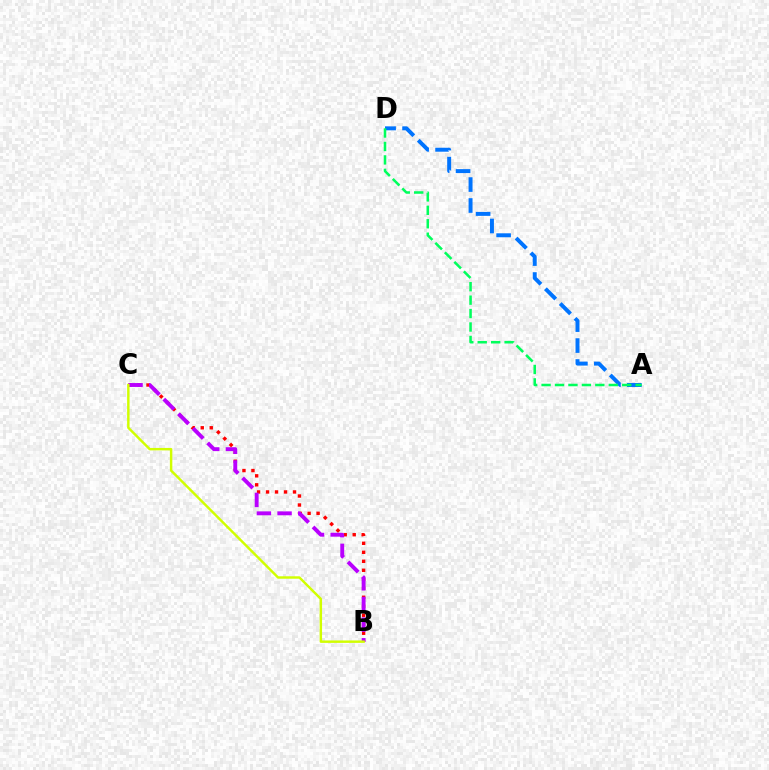{('B', 'C'): [{'color': '#ff0000', 'line_style': 'dotted', 'thickness': 2.44}, {'color': '#b900ff', 'line_style': 'dashed', 'thickness': 2.81}, {'color': '#d1ff00', 'line_style': 'solid', 'thickness': 1.76}], ('A', 'D'): [{'color': '#0074ff', 'line_style': 'dashed', 'thickness': 2.84}, {'color': '#00ff5c', 'line_style': 'dashed', 'thickness': 1.83}]}